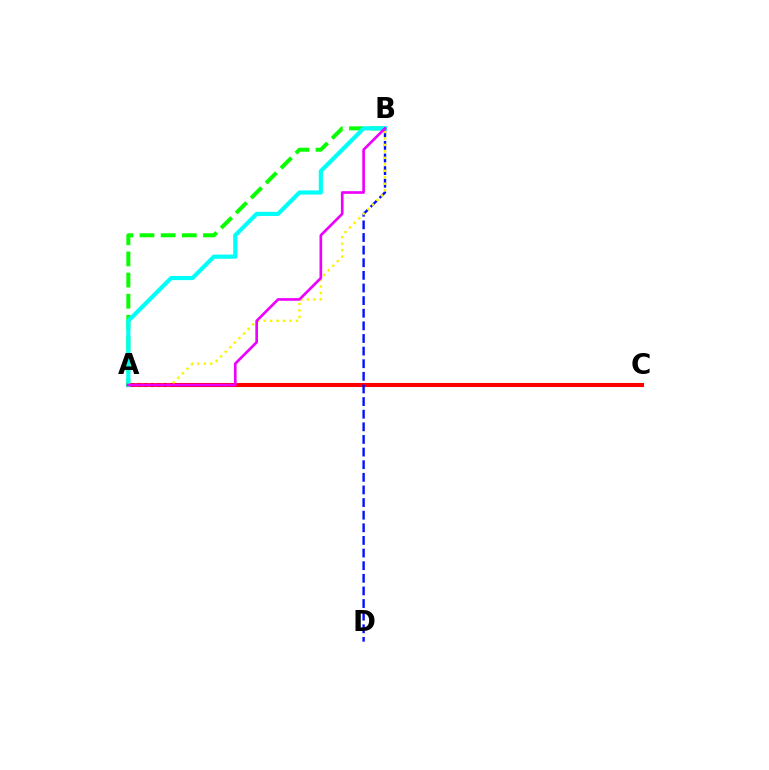{('A', 'B'): [{'color': '#08ff00', 'line_style': 'dashed', 'thickness': 2.87}, {'color': '#fcf500', 'line_style': 'dotted', 'thickness': 1.76}, {'color': '#00fff6', 'line_style': 'solid', 'thickness': 2.99}, {'color': '#ee00ff', 'line_style': 'solid', 'thickness': 1.92}], ('A', 'C'): [{'color': '#ff0000', 'line_style': 'solid', 'thickness': 2.93}], ('B', 'D'): [{'color': '#0010ff', 'line_style': 'dashed', 'thickness': 1.71}]}